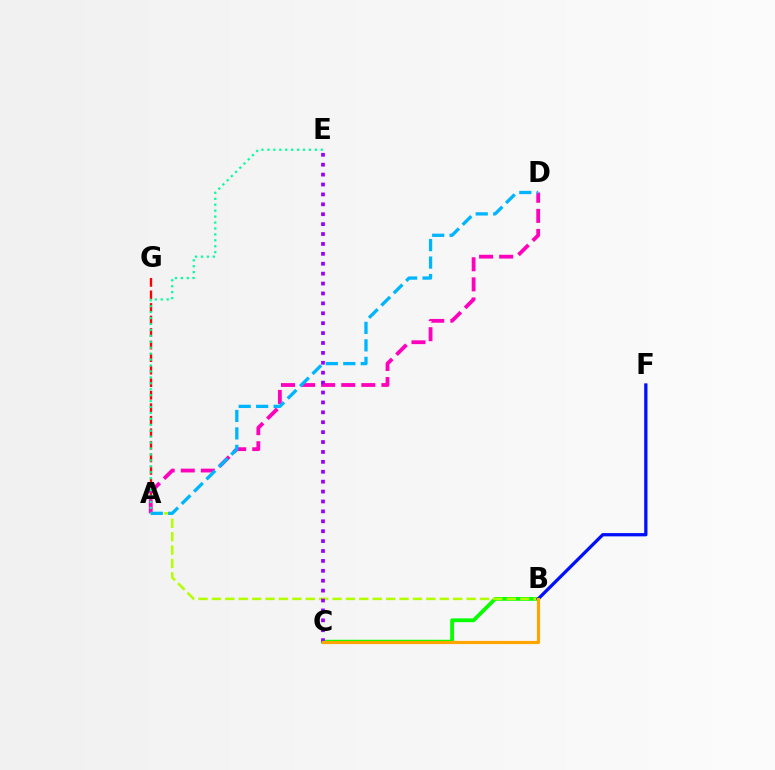{('A', 'G'): [{'color': '#ff0000', 'line_style': 'dashed', 'thickness': 1.7}], ('B', 'C'): [{'color': '#08ff00', 'line_style': 'solid', 'thickness': 2.73}, {'color': '#ffa500', 'line_style': 'solid', 'thickness': 2.29}], ('A', 'B'): [{'color': '#b3ff00', 'line_style': 'dashed', 'thickness': 1.82}], ('B', 'F'): [{'color': '#0010ff', 'line_style': 'solid', 'thickness': 2.36}], ('A', 'D'): [{'color': '#ff00bd', 'line_style': 'dashed', 'thickness': 2.73}, {'color': '#00b5ff', 'line_style': 'dashed', 'thickness': 2.37}], ('A', 'E'): [{'color': '#00ff9d', 'line_style': 'dotted', 'thickness': 1.61}], ('C', 'E'): [{'color': '#9b00ff', 'line_style': 'dotted', 'thickness': 2.69}]}